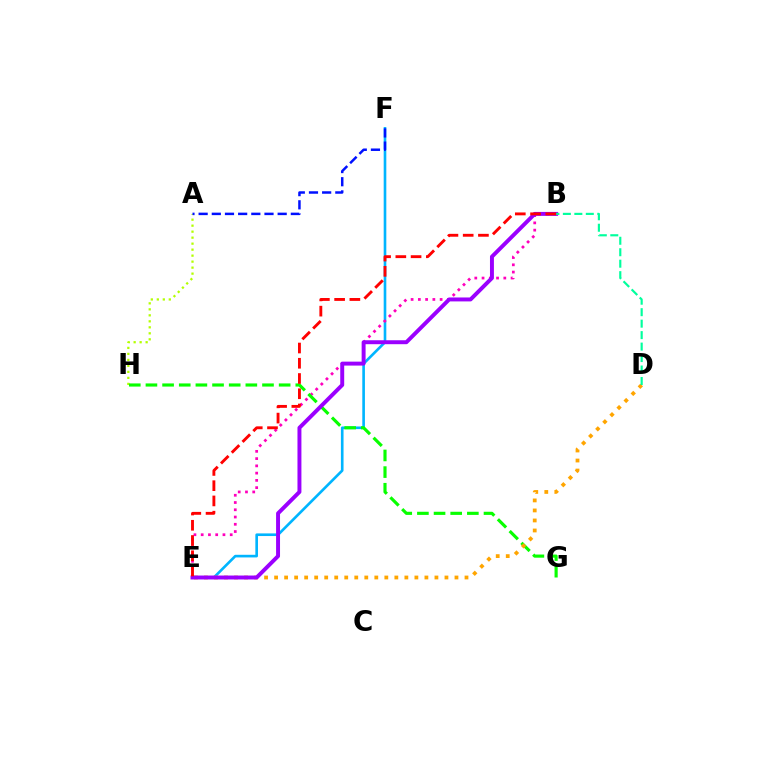{('E', 'F'): [{'color': '#00b5ff', 'line_style': 'solid', 'thickness': 1.9}], ('B', 'E'): [{'color': '#ff00bd', 'line_style': 'dotted', 'thickness': 1.97}, {'color': '#9b00ff', 'line_style': 'solid', 'thickness': 2.84}, {'color': '#ff0000', 'line_style': 'dashed', 'thickness': 2.07}], ('A', 'H'): [{'color': '#b3ff00', 'line_style': 'dotted', 'thickness': 1.63}], ('G', 'H'): [{'color': '#08ff00', 'line_style': 'dashed', 'thickness': 2.26}], ('D', 'E'): [{'color': '#ffa500', 'line_style': 'dotted', 'thickness': 2.72}], ('A', 'F'): [{'color': '#0010ff', 'line_style': 'dashed', 'thickness': 1.79}], ('B', 'D'): [{'color': '#00ff9d', 'line_style': 'dashed', 'thickness': 1.56}]}